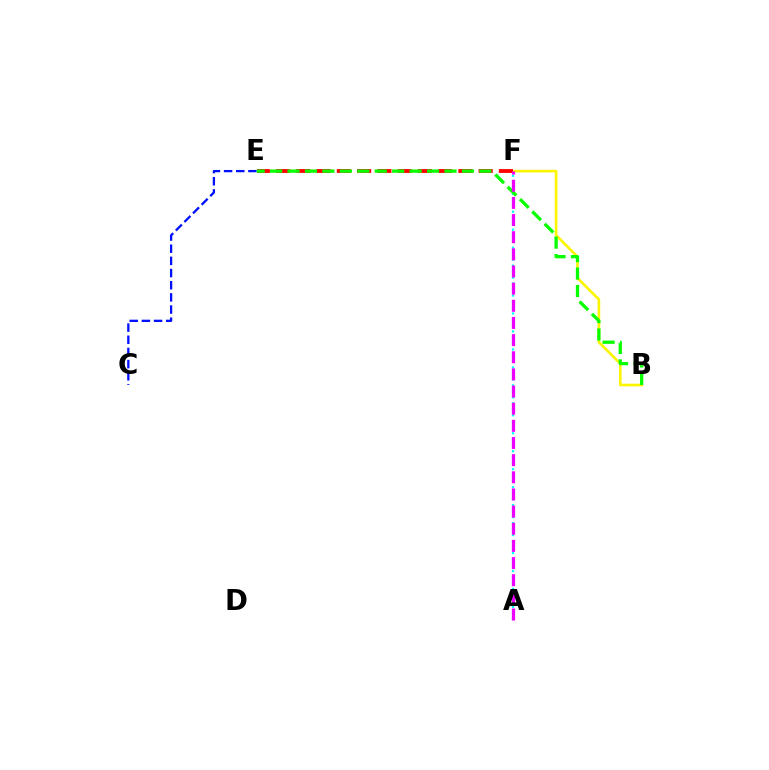{('C', 'E'): [{'color': '#0010ff', 'line_style': 'dashed', 'thickness': 1.65}], ('B', 'F'): [{'color': '#fcf500', 'line_style': 'solid', 'thickness': 1.9}], ('A', 'F'): [{'color': '#00fff6', 'line_style': 'dotted', 'thickness': 1.63}, {'color': '#ee00ff', 'line_style': 'dashed', 'thickness': 2.33}], ('E', 'F'): [{'color': '#ff0000', 'line_style': 'dashed', 'thickness': 2.75}], ('B', 'E'): [{'color': '#08ff00', 'line_style': 'dashed', 'thickness': 2.37}]}